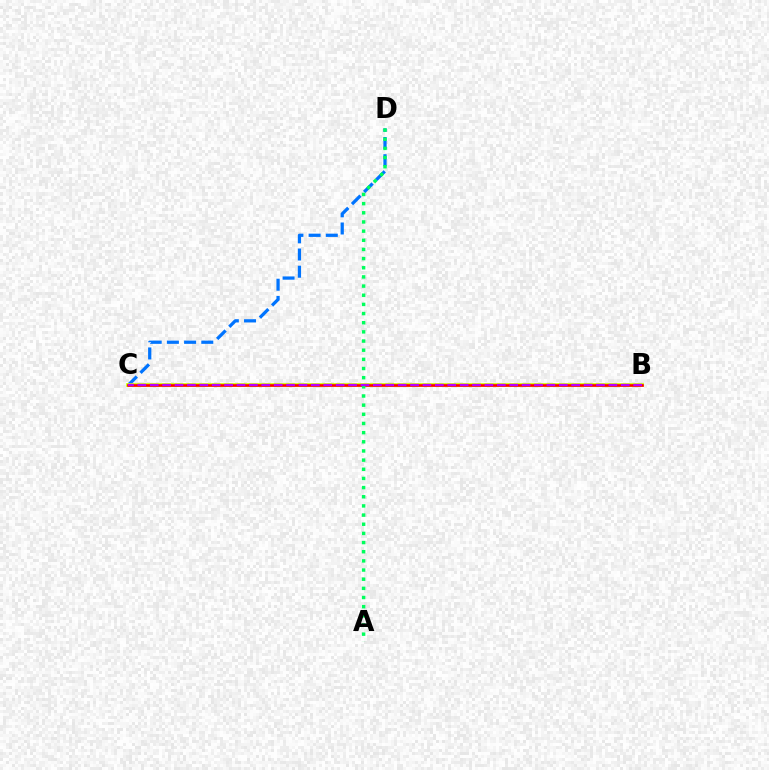{('C', 'D'): [{'color': '#0074ff', 'line_style': 'dashed', 'thickness': 2.34}], ('B', 'C'): [{'color': '#d1ff00', 'line_style': 'solid', 'thickness': 2.69}, {'color': '#ff0000', 'line_style': 'solid', 'thickness': 1.87}, {'color': '#b900ff', 'line_style': 'dashed', 'thickness': 1.68}], ('A', 'D'): [{'color': '#00ff5c', 'line_style': 'dotted', 'thickness': 2.49}]}